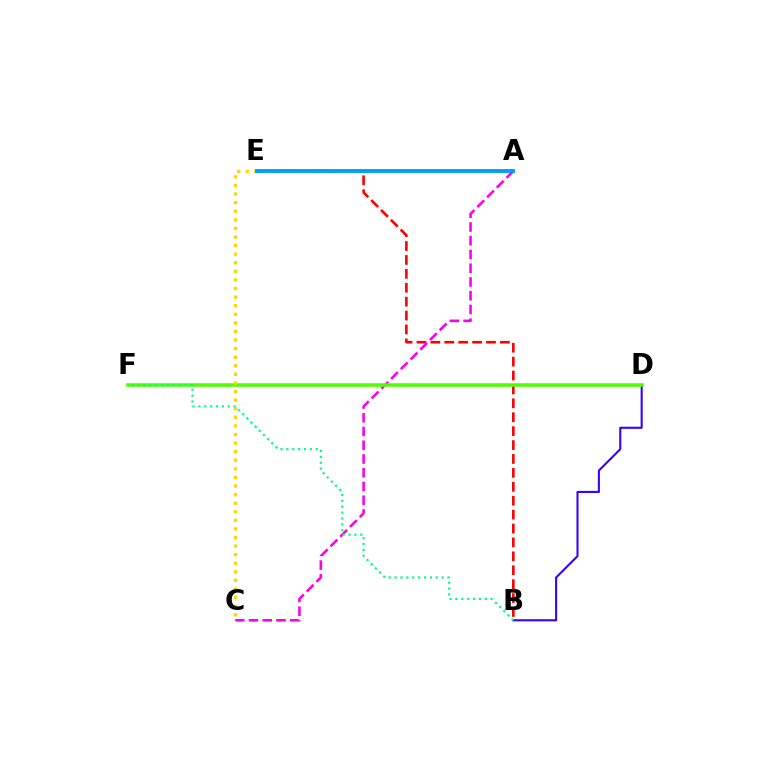{('B', 'E'): [{'color': '#ff0000', 'line_style': 'dashed', 'thickness': 1.89}], ('A', 'C'): [{'color': '#ff00ed', 'line_style': 'dashed', 'thickness': 1.87}], ('B', 'D'): [{'color': '#3700ff', 'line_style': 'solid', 'thickness': 1.5}], ('D', 'F'): [{'color': '#4fff00', 'line_style': 'solid', 'thickness': 2.55}], ('C', 'E'): [{'color': '#ffd500', 'line_style': 'dotted', 'thickness': 2.33}], ('B', 'F'): [{'color': '#00ff86', 'line_style': 'dotted', 'thickness': 1.6}], ('A', 'E'): [{'color': '#009eff', 'line_style': 'solid', 'thickness': 2.78}]}